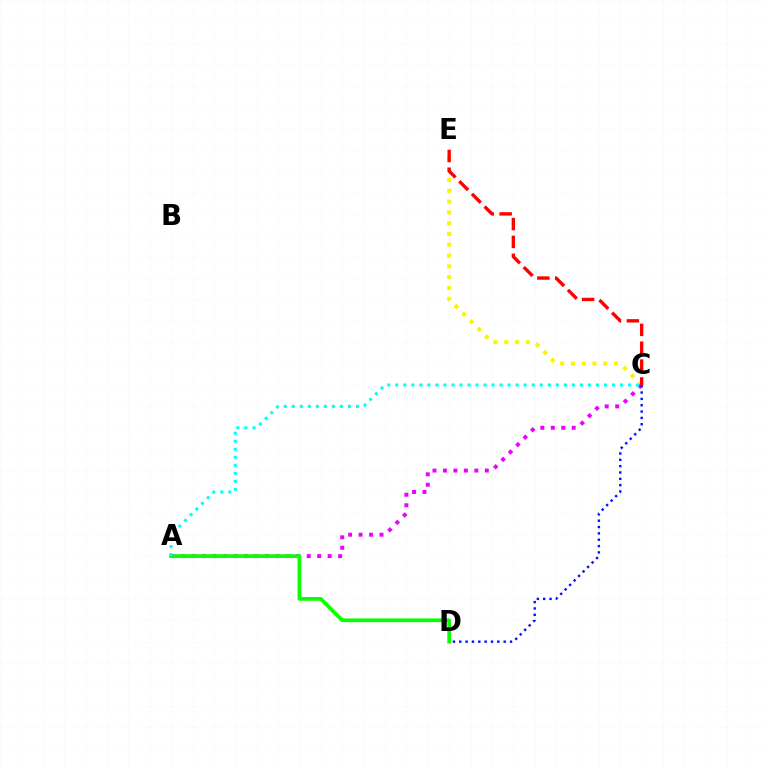{('C', 'E'): [{'color': '#fcf500', 'line_style': 'dotted', 'thickness': 2.93}, {'color': '#ff0000', 'line_style': 'dashed', 'thickness': 2.43}], ('A', 'C'): [{'color': '#ee00ff', 'line_style': 'dotted', 'thickness': 2.84}, {'color': '#00fff6', 'line_style': 'dotted', 'thickness': 2.18}], ('A', 'D'): [{'color': '#08ff00', 'line_style': 'solid', 'thickness': 2.68}], ('C', 'D'): [{'color': '#0010ff', 'line_style': 'dotted', 'thickness': 1.72}]}